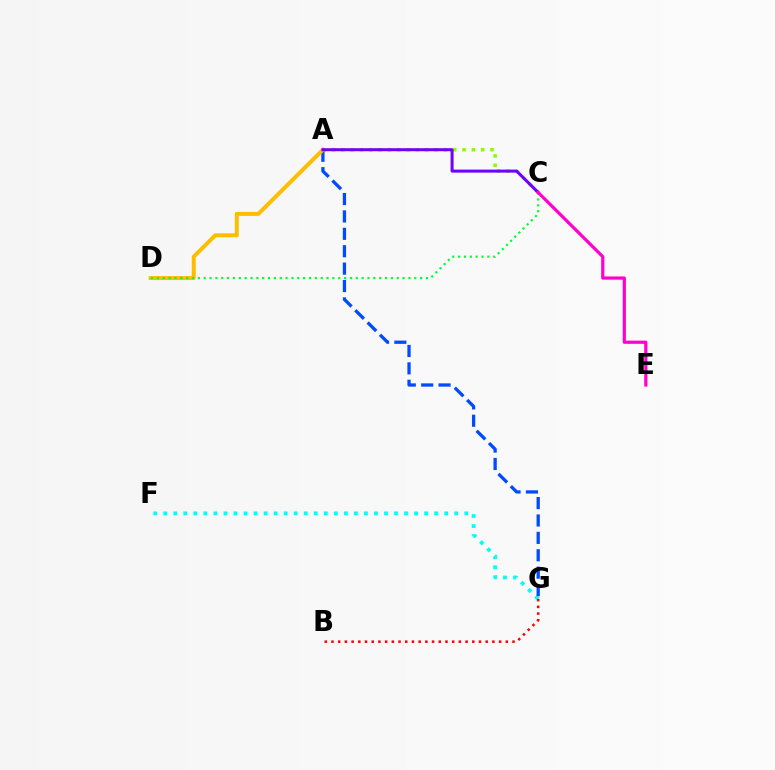{('A', 'C'): [{'color': '#84ff00', 'line_style': 'dotted', 'thickness': 2.53}, {'color': '#7200ff', 'line_style': 'solid', 'thickness': 2.18}], ('F', 'G'): [{'color': '#00fff6', 'line_style': 'dotted', 'thickness': 2.73}], ('A', 'G'): [{'color': '#004bff', 'line_style': 'dashed', 'thickness': 2.36}], ('B', 'G'): [{'color': '#ff0000', 'line_style': 'dotted', 'thickness': 1.82}], ('A', 'D'): [{'color': '#ffbd00', 'line_style': 'solid', 'thickness': 2.86}], ('C', 'D'): [{'color': '#00ff39', 'line_style': 'dotted', 'thickness': 1.59}], ('C', 'E'): [{'color': '#ff00cf', 'line_style': 'solid', 'thickness': 2.31}]}